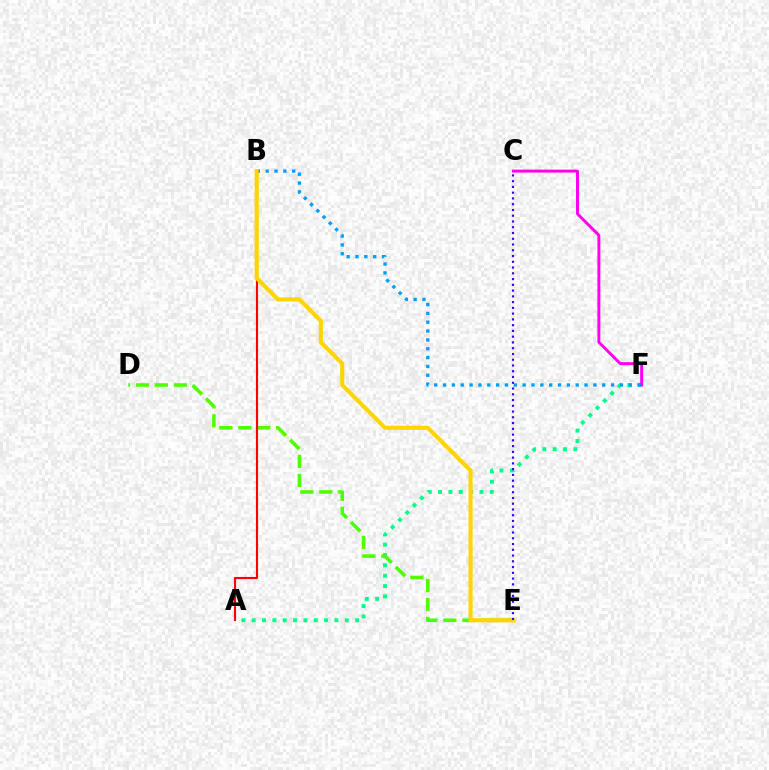{('A', 'F'): [{'color': '#00ff86', 'line_style': 'dotted', 'thickness': 2.81}], ('C', 'F'): [{'color': '#ff00ed', 'line_style': 'solid', 'thickness': 2.12}], ('D', 'E'): [{'color': '#4fff00', 'line_style': 'dashed', 'thickness': 2.57}], ('B', 'F'): [{'color': '#009eff', 'line_style': 'dotted', 'thickness': 2.4}], ('A', 'B'): [{'color': '#ff0000', 'line_style': 'solid', 'thickness': 1.52}], ('B', 'E'): [{'color': '#ffd500', 'line_style': 'solid', 'thickness': 2.96}], ('C', 'E'): [{'color': '#3700ff', 'line_style': 'dotted', 'thickness': 1.56}]}